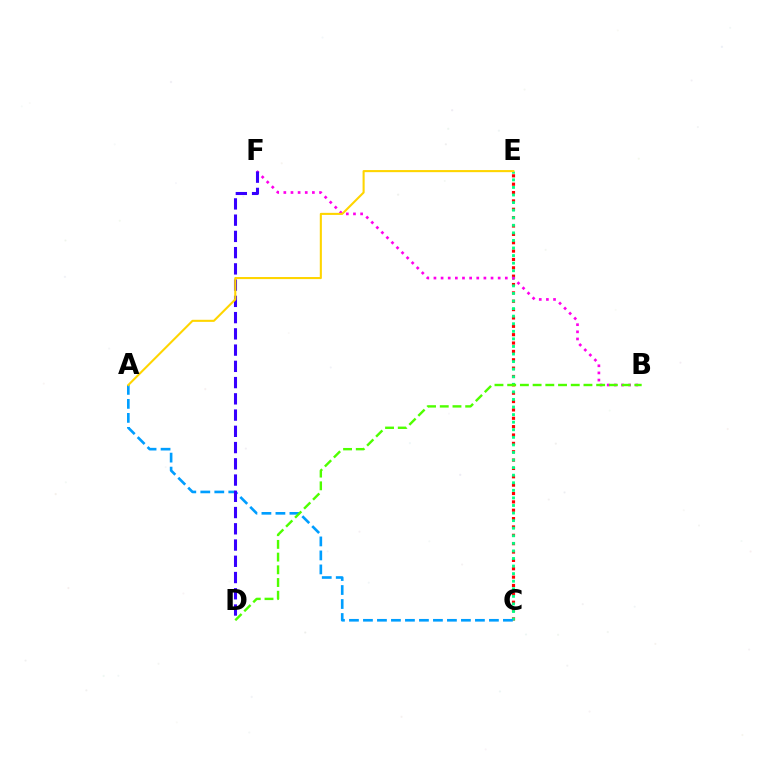{('C', 'E'): [{'color': '#ff0000', 'line_style': 'dotted', 'thickness': 2.27}, {'color': '#00ff86', 'line_style': 'dotted', 'thickness': 2.06}], ('A', 'C'): [{'color': '#009eff', 'line_style': 'dashed', 'thickness': 1.9}], ('B', 'F'): [{'color': '#ff00ed', 'line_style': 'dotted', 'thickness': 1.94}], ('D', 'F'): [{'color': '#3700ff', 'line_style': 'dashed', 'thickness': 2.21}], ('A', 'E'): [{'color': '#ffd500', 'line_style': 'solid', 'thickness': 1.5}], ('B', 'D'): [{'color': '#4fff00', 'line_style': 'dashed', 'thickness': 1.73}]}